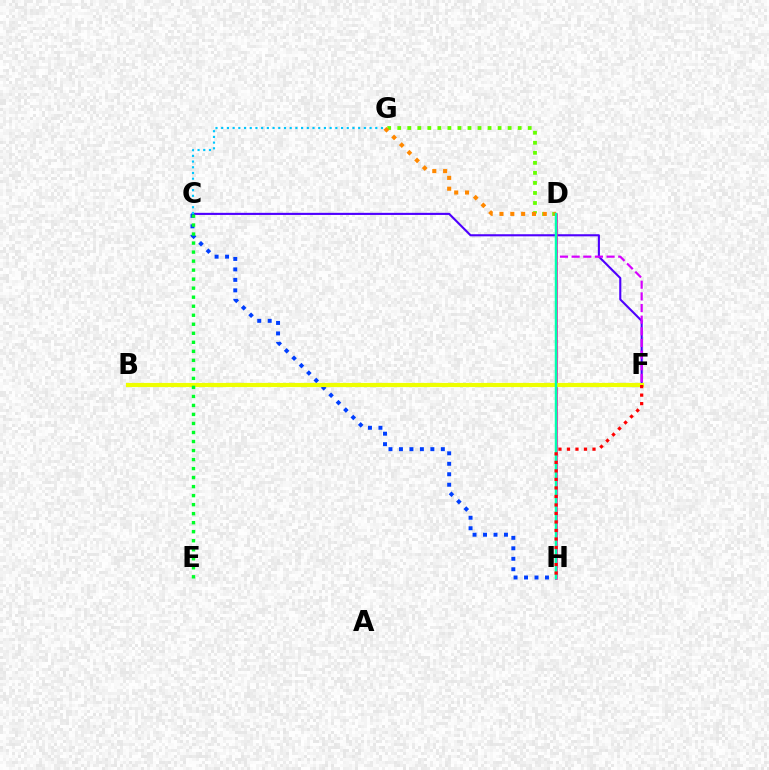{('C', 'F'): [{'color': '#4f00ff', 'line_style': 'solid', 'thickness': 1.52}], ('D', 'H'): [{'color': '#ff00a0', 'line_style': 'solid', 'thickness': 1.81}, {'color': '#00ffaf', 'line_style': 'solid', 'thickness': 1.78}], ('D', 'F'): [{'color': '#d600ff', 'line_style': 'dashed', 'thickness': 1.58}], ('C', 'H'): [{'color': '#003fff', 'line_style': 'dotted', 'thickness': 2.85}], ('D', 'G'): [{'color': '#66ff00', 'line_style': 'dotted', 'thickness': 2.73}, {'color': '#ff8800', 'line_style': 'dotted', 'thickness': 2.94}], ('B', 'F'): [{'color': '#eeff00', 'line_style': 'solid', 'thickness': 3.0}], ('C', 'E'): [{'color': '#00ff27', 'line_style': 'dotted', 'thickness': 2.45}], ('F', 'H'): [{'color': '#ff0000', 'line_style': 'dotted', 'thickness': 2.31}], ('C', 'G'): [{'color': '#00c7ff', 'line_style': 'dotted', 'thickness': 1.55}]}